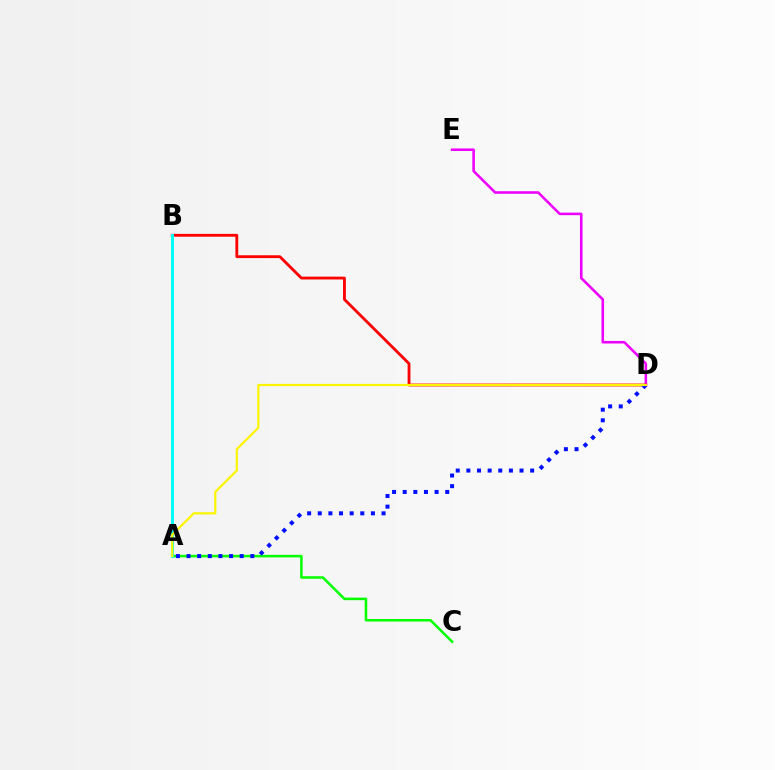{('D', 'E'): [{'color': '#ee00ff', 'line_style': 'solid', 'thickness': 1.85}], ('B', 'D'): [{'color': '#ff0000', 'line_style': 'solid', 'thickness': 2.04}], ('A', 'C'): [{'color': '#08ff00', 'line_style': 'solid', 'thickness': 1.84}], ('A', 'D'): [{'color': '#0010ff', 'line_style': 'dotted', 'thickness': 2.89}, {'color': '#fcf500', 'line_style': 'solid', 'thickness': 1.58}], ('A', 'B'): [{'color': '#00fff6', 'line_style': 'solid', 'thickness': 2.14}]}